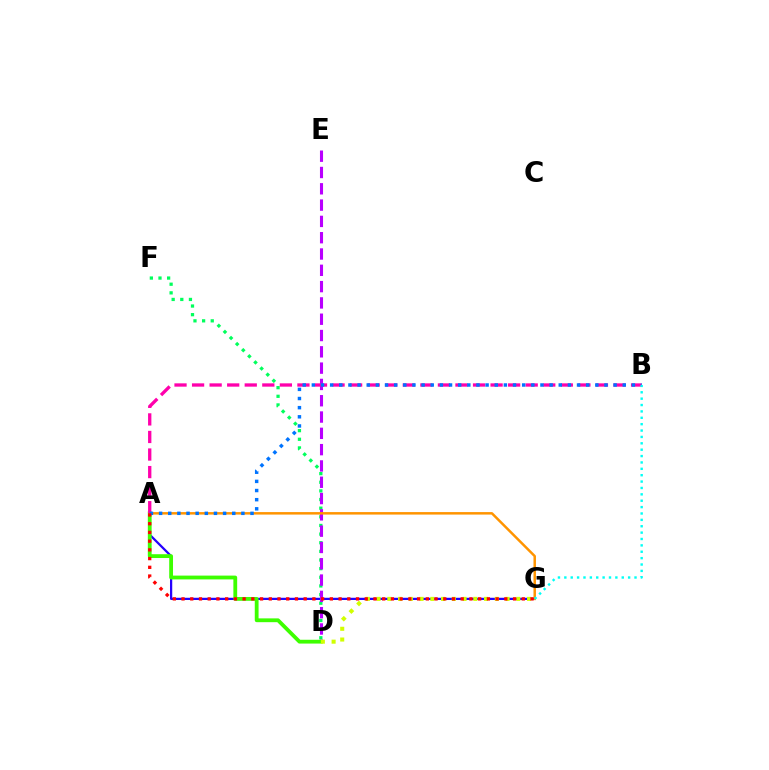{('A', 'G'): [{'color': '#2500ff', 'line_style': 'solid', 'thickness': 1.61}, {'color': '#ff9400', 'line_style': 'solid', 'thickness': 1.79}, {'color': '#ff0000', 'line_style': 'dotted', 'thickness': 2.37}], ('D', 'F'): [{'color': '#00ff5c', 'line_style': 'dotted', 'thickness': 2.35}], ('D', 'E'): [{'color': '#b900ff', 'line_style': 'dashed', 'thickness': 2.21}], ('A', 'D'): [{'color': '#3dff00', 'line_style': 'solid', 'thickness': 2.74}], ('A', 'B'): [{'color': '#ff00ac', 'line_style': 'dashed', 'thickness': 2.39}, {'color': '#0074ff', 'line_style': 'dotted', 'thickness': 2.48}], ('D', 'G'): [{'color': '#d1ff00', 'line_style': 'dotted', 'thickness': 2.92}], ('B', 'G'): [{'color': '#00fff6', 'line_style': 'dotted', 'thickness': 1.73}]}